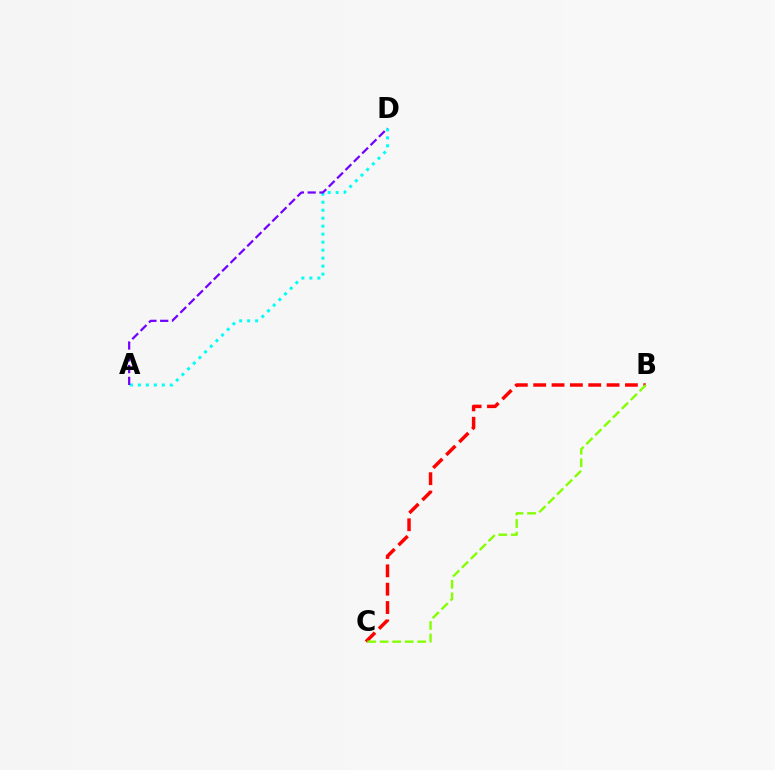{('A', 'D'): [{'color': '#00fff6', 'line_style': 'dotted', 'thickness': 2.17}, {'color': '#7200ff', 'line_style': 'dashed', 'thickness': 1.6}], ('B', 'C'): [{'color': '#ff0000', 'line_style': 'dashed', 'thickness': 2.49}, {'color': '#84ff00', 'line_style': 'dashed', 'thickness': 1.7}]}